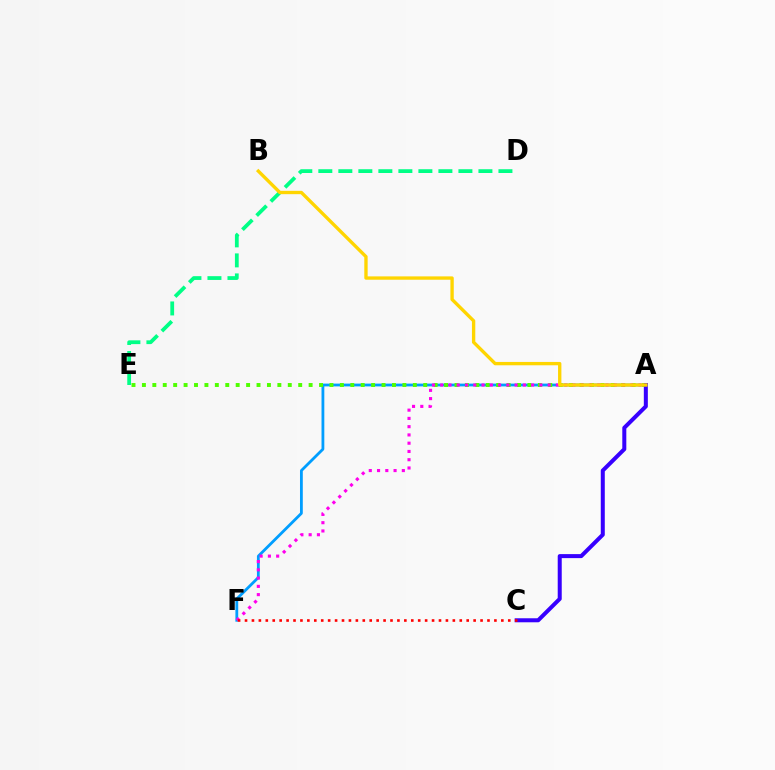{('D', 'E'): [{'color': '#00ff86', 'line_style': 'dashed', 'thickness': 2.72}], ('A', 'F'): [{'color': '#009eff', 'line_style': 'solid', 'thickness': 2.02}, {'color': '#ff00ed', 'line_style': 'dotted', 'thickness': 2.25}], ('A', 'E'): [{'color': '#4fff00', 'line_style': 'dotted', 'thickness': 2.83}], ('A', 'C'): [{'color': '#3700ff', 'line_style': 'solid', 'thickness': 2.89}], ('A', 'B'): [{'color': '#ffd500', 'line_style': 'solid', 'thickness': 2.41}], ('C', 'F'): [{'color': '#ff0000', 'line_style': 'dotted', 'thickness': 1.88}]}